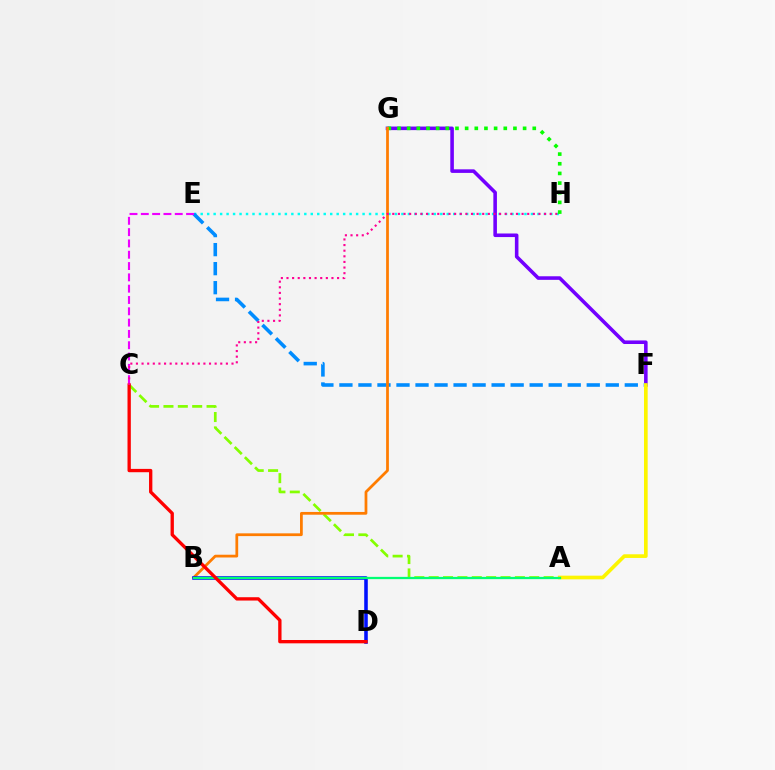{('E', 'H'): [{'color': '#00fff6', 'line_style': 'dotted', 'thickness': 1.76}], ('F', 'G'): [{'color': '#7200ff', 'line_style': 'solid', 'thickness': 2.57}], ('A', 'C'): [{'color': '#84ff00', 'line_style': 'dashed', 'thickness': 1.95}], ('E', 'F'): [{'color': '#008cff', 'line_style': 'dashed', 'thickness': 2.58}], ('G', 'H'): [{'color': '#08ff00', 'line_style': 'dotted', 'thickness': 2.63}], ('B', 'G'): [{'color': '#ff7c00', 'line_style': 'solid', 'thickness': 1.99}], ('A', 'F'): [{'color': '#fcf500', 'line_style': 'solid', 'thickness': 2.64}], ('B', 'D'): [{'color': '#0010ff', 'line_style': 'solid', 'thickness': 2.57}], ('A', 'B'): [{'color': '#00ff74', 'line_style': 'solid', 'thickness': 1.63}], ('C', 'E'): [{'color': '#ee00ff', 'line_style': 'dashed', 'thickness': 1.54}], ('C', 'D'): [{'color': '#ff0000', 'line_style': 'solid', 'thickness': 2.39}], ('C', 'H'): [{'color': '#ff0094', 'line_style': 'dotted', 'thickness': 1.53}]}